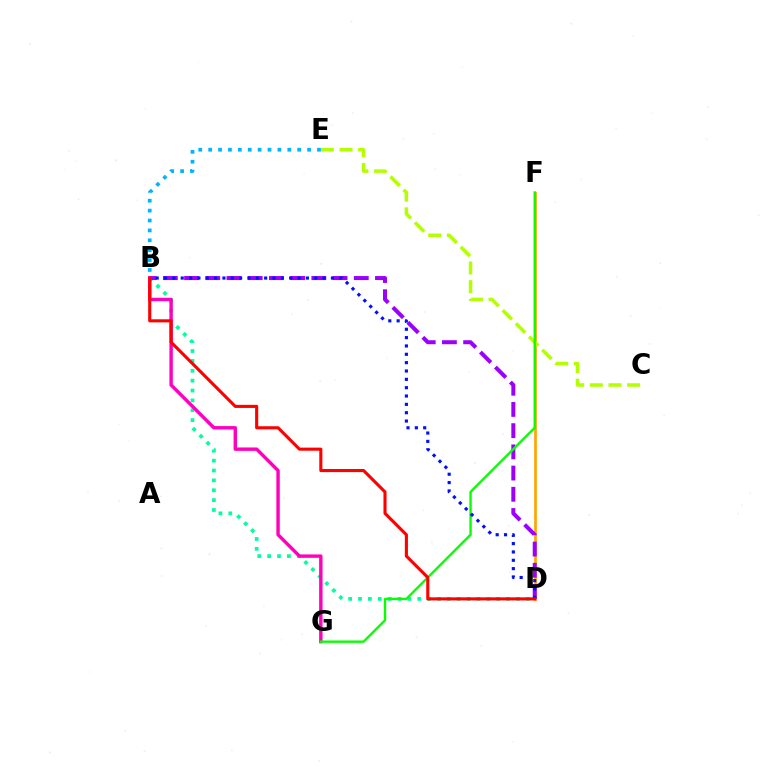{('B', 'D'): [{'color': '#00ff9d', 'line_style': 'dotted', 'thickness': 2.68}, {'color': '#9b00ff', 'line_style': 'dashed', 'thickness': 2.88}, {'color': '#0010ff', 'line_style': 'dotted', 'thickness': 2.27}, {'color': '#ff0000', 'line_style': 'solid', 'thickness': 2.22}], ('D', 'F'): [{'color': '#ffa500', 'line_style': 'solid', 'thickness': 1.94}], ('C', 'E'): [{'color': '#b3ff00', 'line_style': 'dashed', 'thickness': 2.53}], ('B', 'G'): [{'color': '#ff00bd', 'line_style': 'solid', 'thickness': 2.45}], ('B', 'E'): [{'color': '#00b5ff', 'line_style': 'dotted', 'thickness': 2.69}], ('F', 'G'): [{'color': '#08ff00', 'line_style': 'solid', 'thickness': 1.71}]}